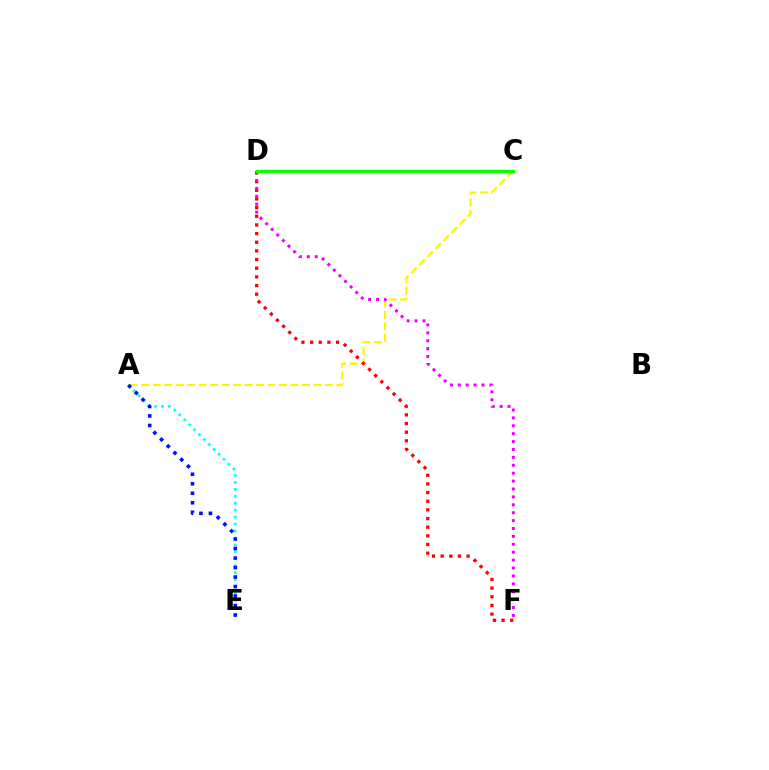{('A', 'C'): [{'color': '#fcf500', 'line_style': 'dashed', 'thickness': 1.56}], ('D', 'F'): [{'color': '#ff0000', 'line_style': 'dotted', 'thickness': 2.35}, {'color': '#ee00ff', 'line_style': 'dotted', 'thickness': 2.15}], ('C', 'D'): [{'color': '#08ff00', 'line_style': 'solid', 'thickness': 2.29}], ('A', 'E'): [{'color': '#00fff6', 'line_style': 'dotted', 'thickness': 1.89}, {'color': '#0010ff', 'line_style': 'dotted', 'thickness': 2.58}]}